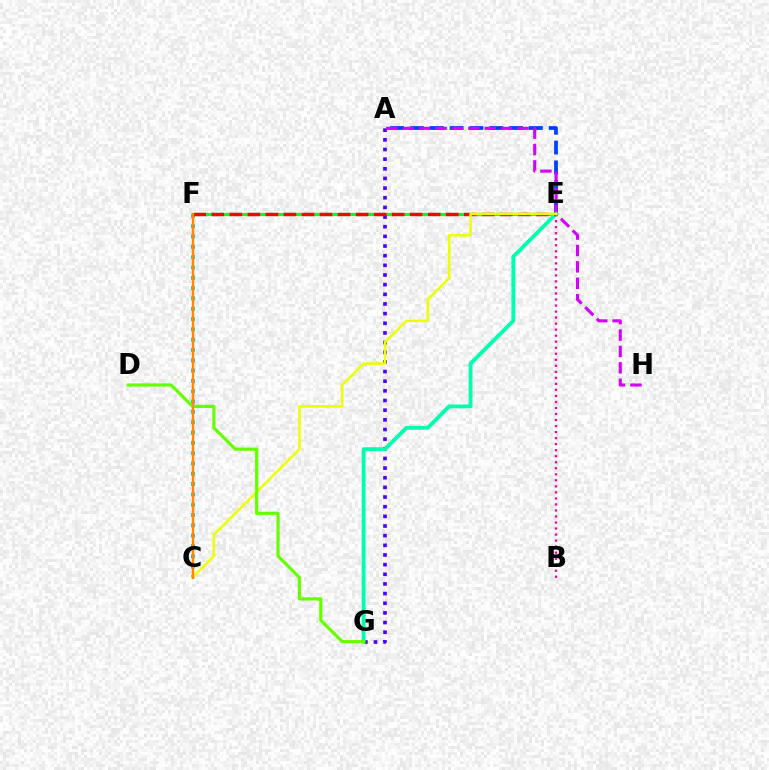{('E', 'F'): [{'color': '#00ff27', 'line_style': 'solid', 'thickness': 2.28}, {'color': '#ff0000', 'line_style': 'dashed', 'thickness': 2.45}], ('A', 'G'): [{'color': '#4f00ff', 'line_style': 'dotted', 'thickness': 2.62}], ('A', 'E'): [{'color': '#003fff', 'line_style': 'dashed', 'thickness': 2.69}], ('B', 'E'): [{'color': '#ff00a0', 'line_style': 'dotted', 'thickness': 1.64}], ('A', 'H'): [{'color': '#d600ff', 'line_style': 'dashed', 'thickness': 2.23}], ('E', 'G'): [{'color': '#00ffaf', 'line_style': 'solid', 'thickness': 2.77}], ('C', 'F'): [{'color': '#00c7ff', 'line_style': 'dotted', 'thickness': 2.8}, {'color': '#ff8800', 'line_style': 'solid', 'thickness': 1.7}], ('C', 'E'): [{'color': '#eeff00', 'line_style': 'solid', 'thickness': 1.83}], ('D', 'G'): [{'color': '#66ff00', 'line_style': 'solid', 'thickness': 2.29}]}